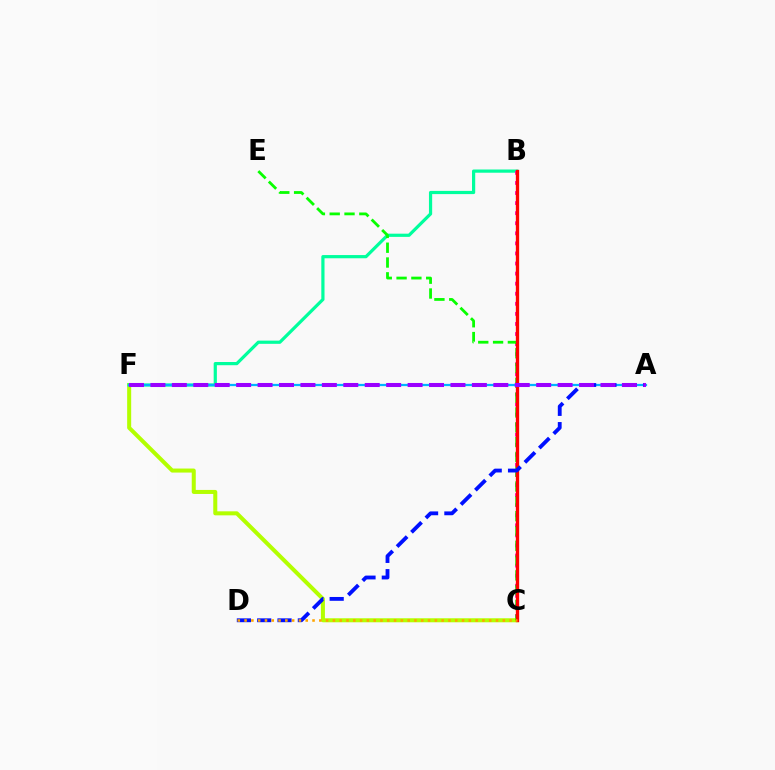{('C', 'F'): [{'color': '#b3ff00', 'line_style': 'solid', 'thickness': 2.9}], ('B', 'F'): [{'color': '#00ff9d', 'line_style': 'solid', 'thickness': 2.31}], ('B', 'C'): [{'color': '#ff00bd', 'line_style': 'dotted', 'thickness': 2.74}, {'color': '#ff0000', 'line_style': 'solid', 'thickness': 2.39}], ('A', 'F'): [{'color': '#00b5ff', 'line_style': 'solid', 'thickness': 1.62}, {'color': '#9b00ff', 'line_style': 'dashed', 'thickness': 2.91}], ('C', 'E'): [{'color': '#08ff00', 'line_style': 'dashed', 'thickness': 2.01}], ('A', 'D'): [{'color': '#0010ff', 'line_style': 'dashed', 'thickness': 2.76}], ('C', 'D'): [{'color': '#ffa500', 'line_style': 'dotted', 'thickness': 1.85}]}